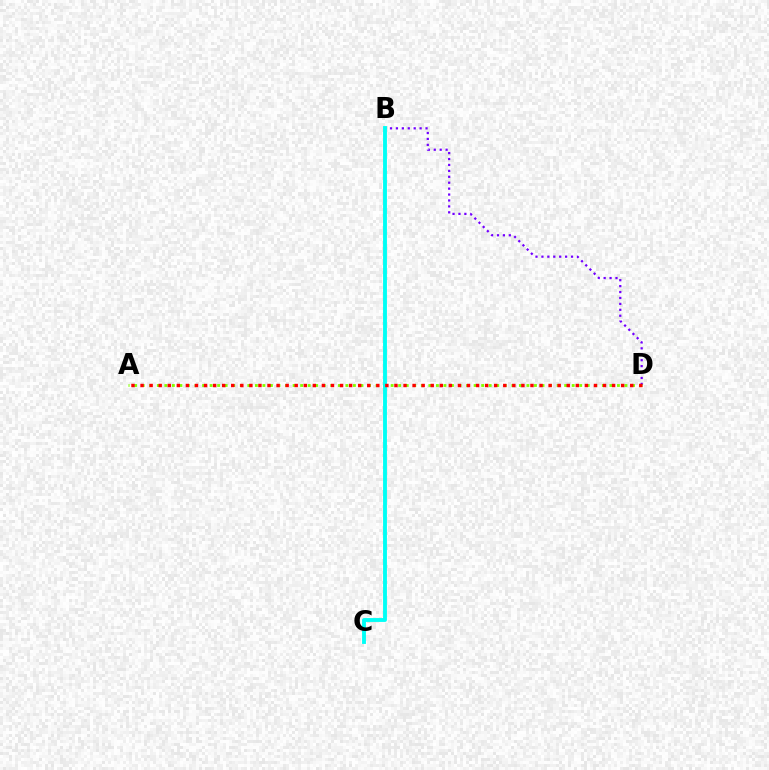{('B', 'D'): [{'color': '#7200ff', 'line_style': 'dotted', 'thickness': 1.61}], ('A', 'D'): [{'color': '#84ff00', 'line_style': 'dotted', 'thickness': 2.05}, {'color': '#ff0000', 'line_style': 'dotted', 'thickness': 2.46}], ('B', 'C'): [{'color': '#00fff6', 'line_style': 'solid', 'thickness': 2.79}]}